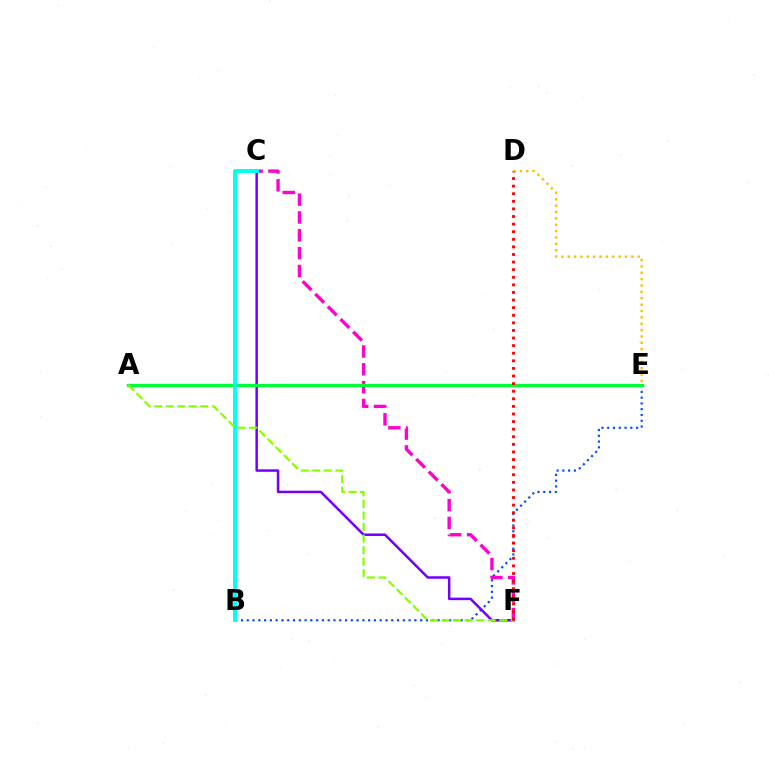{('B', 'E'): [{'color': '#004bff', 'line_style': 'dotted', 'thickness': 1.57}], ('C', 'F'): [{'color': '#ff00cf', 'line_style': 'dashed', 'thickness': 2.42}, {'color': '#7200ff', 'line_style': 'solid', 'thickness': 1.81}], ('A', 'E'): [{'color': '#00ff39', 'line_style': 'solid', 'thickness': 2.38}], ('B', 'C'): [{'color': '#00fff6', 'line_style': 'solid', 'thickness': 2.83}], ('D', 'E'): [{'color': '#ffbd00', 'line_style': 'dotted', 'thickness': 1.73}], ('A', 'F'): [{'color': '#84ff00', 'line_style': 'dashed', 'thickness': 1.57}], ('D', 'F'): [{'color': '#ff0000', 'line_style': 'dotted', 'thickness': 2.06}]}